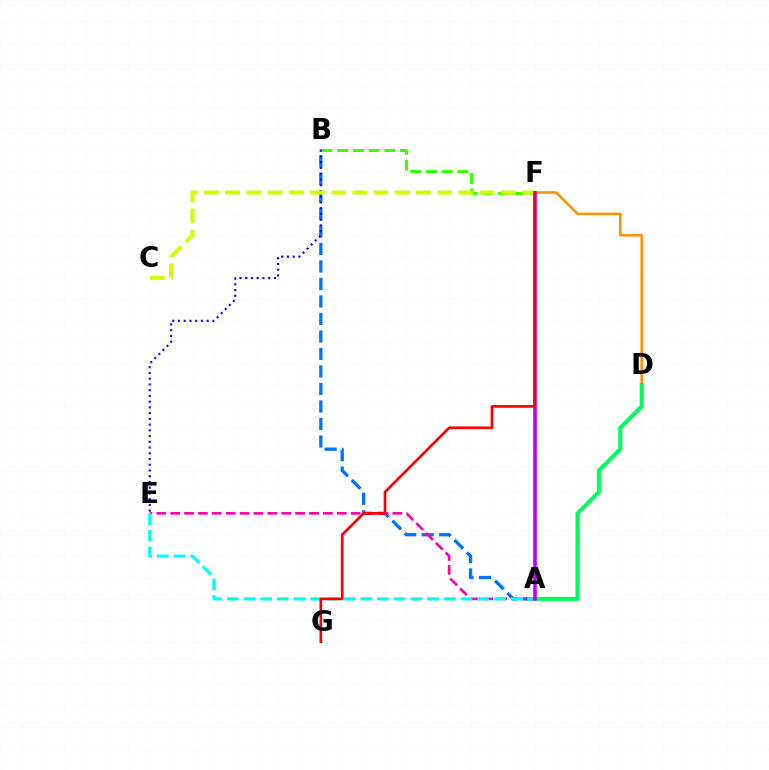{('B', 'F'): [{'color': '#3dff00', 'line_style': 'dashed', 'thickness': 2.13}], ('A', 'B'): [{'color': '#0074ff', 'line_style': 'dashed', 'thickness': 2.38}], ('D', 'F'): [{'color': '#ff9400', 'line_style': 'solid', 'thickness': 1.84}], ('A', 'E'): [{'color': '#ff00ac', 'line_style': 'dashed', 'thickness': 1.89}, {'color': '#00fff6', 'line_style': 'dashed', 'thickness': 2.27}], ('B', 'E'): [{'color': '#2500ff', 'line_style': 'dotted', 'thickness': 1.56}], ('C', 'F'): [{'color': '#d1ff00', 'line_style': 'dashed', 'thickness': 2.88}], ('A', 'D'): [{'color': '#00ff5c', 'line_style': 'solid', 'thickness': 2.92}], ('A', 'F'): [{'color': '#b900ff', 'line_style': 'solid', 'thickness': 2.58}], ('F', 'G'): [{'color': '#ff0000', 'line_style': 'solid', 'thickness': 1.92}]}